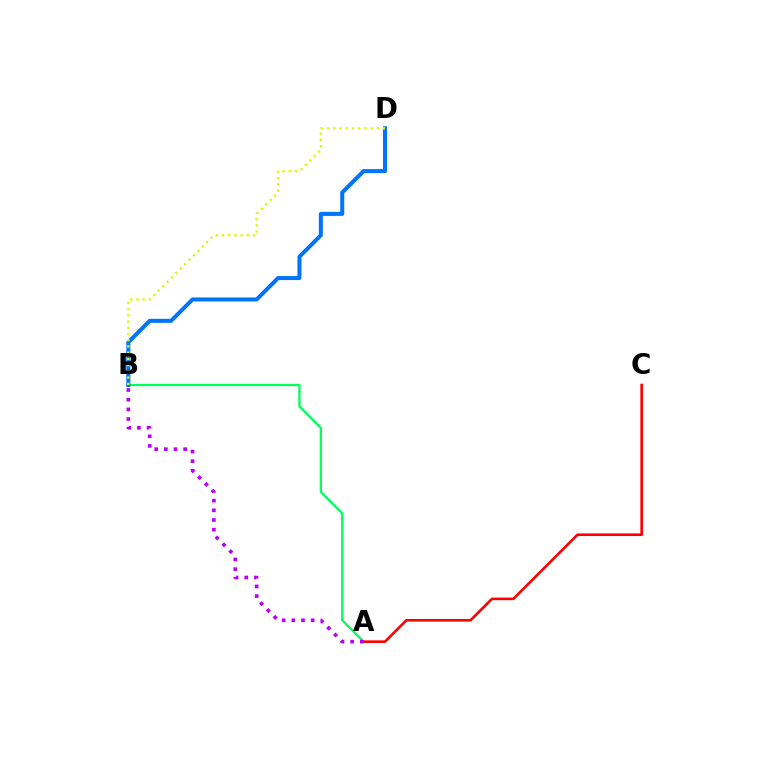{('A', 'B'): [{'color': '#00ff5c', 'line_style': 'solid', 'thickness': 1.64}, {'color': '#b900ff', 'line_style': 'dotted', 'thickness': 2.63}], ('A', 'C'): [{'color': '#ff0000', 'line_style': 'solid', 'thickness': 1.88}], ('B', 'D'): [{'color': '#0074ff', 'line_style': 'solid', 'thickness': 2.9}, {'color': '#d1ff00', 'line_style': 'dotted', 'thickness': 1.69}]}